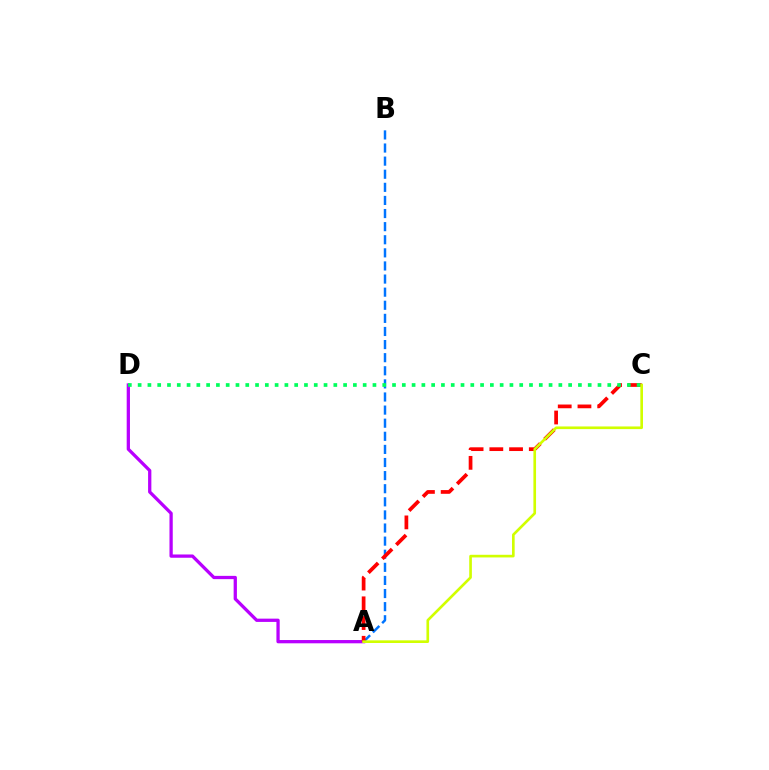{('A', 'D'): [{'color': '#b900ff', 'line_style': 'solid', 'thickness': 2.36}], ('A', 'B'): [{'color': '#0074ff', 'line_style': 'dashed', 'thickness': 1.78}], ('A', 'C'): [{'color': '#ff0000', 'line_style': 'dashed', 'thickness': 2.68}, {'color': '#d1ff00', 'line_style': 'solid', 'thickness': 1.91}], ('C', 'D'): [{'color': '#00ff5c', 'line_style': 'dotted', 'thickness': 2.66}]}